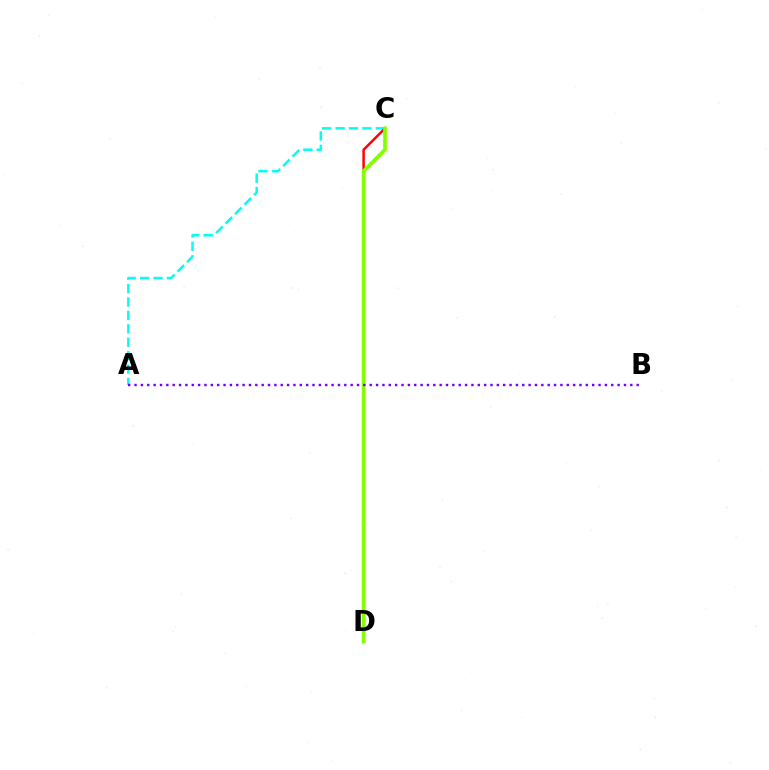{('A', 'C'): [{'color': '#00fff6', 'line_style': 'dashed', 'thickness': 1.82}], ('C', 'D'): [{'color': '#ff0000', 'line_style': 'solid', 'thickness': 1.78}, {'color': '#84ff00', 'line_style': 'solid', 'thickness': 2.67}], ('A', 'B'): [{'color': '#7200ff', 'line_style': 'dotted', 'thickness': 1.73}]}